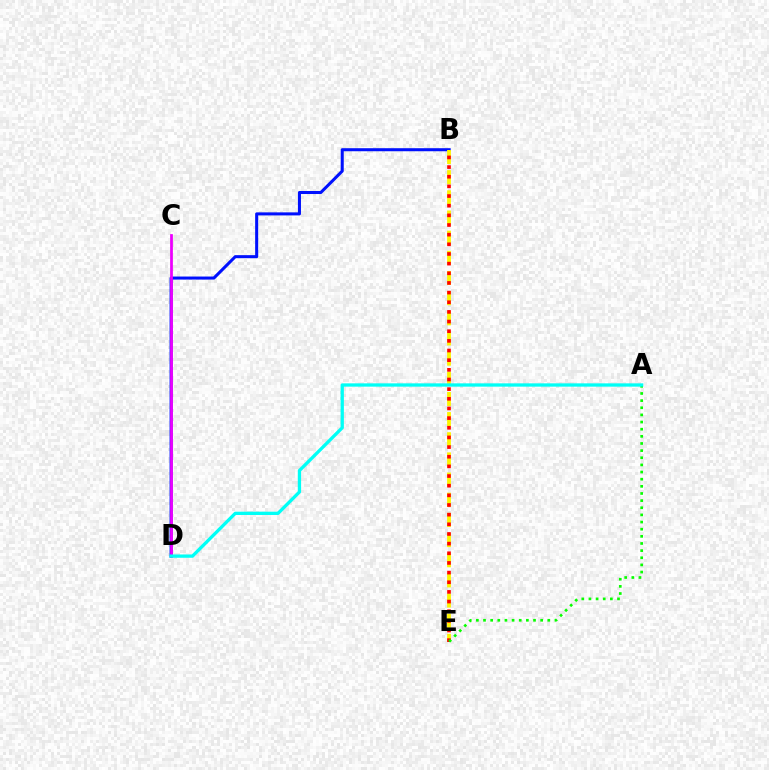{('B', 'D'): [{'color': '#0010ff', 'line_style': 'solid', 'thickness': 2.19}], ('B', 'E'): [{'color': '#fcf500', 'line_style': 'dashed', 'thickness': 2.74}, {'color': '#ff0000', 'line_style': 'dotted', 'thickness': 2.62}], ('A', 'E'): [{'color': '#08ff00', 'line_style': 'dotted', 'thickness': 1.94}], ('C', 'D'): [{'color': '#ee00ff', 'line_style': 'solid', 'thickness': 1.98}], ('A', 'D'): [{'color': '#00fff6', 'line_style': 'solid', 'thickness': 2.38}]}